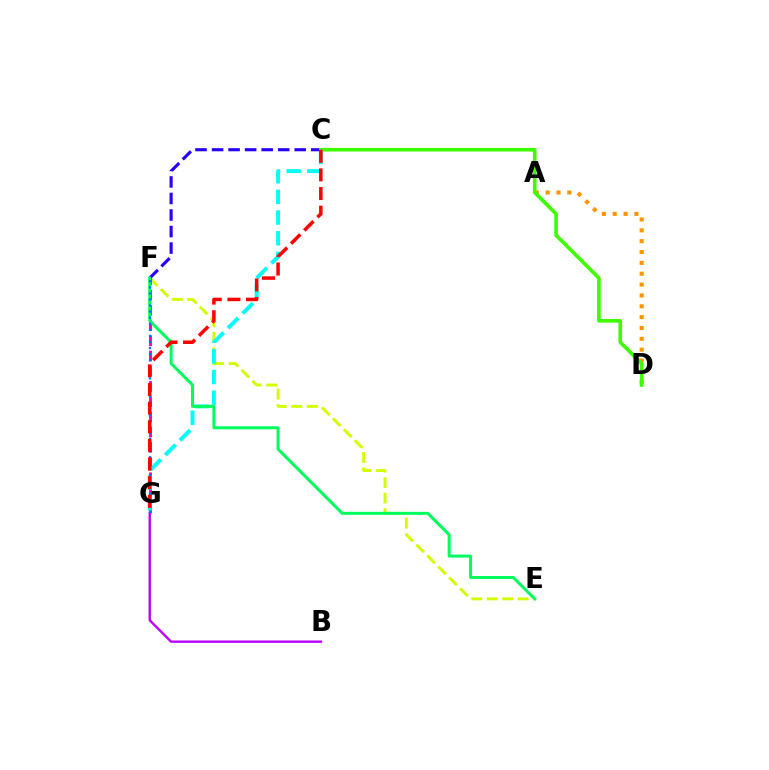{('E', 'F'): [{'color': '#d1ff00', 'line_style': 'dashed', 'thickness': 2.1}, {'color': '#00ff5c', 'line_style': 'solid', 'thickness': 2.15}], ('F', 'G'): [{'color': '#ff00ac', 'line_style': 'dashed', 'thickness': 2.07}, {'color': '#0074ff', 'line_style': 'dotted', 'thickness': 1.65}], ('B', 'G'): [{'color': '#b900ff', 'line_style': 'solid', 'thickness': 1.71}], ('A', 'D'): [{'color': '#ff9400', 'line_style': 'dotted', 'thickness': 2.95}], ('C', 'G'): [{'color': '#00fff6', 'line_style': 'dashed', 'thickness': 2.81}, {'color': '#ff0000', 'line_style': 'dashed', 'thickness': 2.53}], ('C', 'F'): [{'color': '#2500ff', 'line_style': 'dashed', 'thickness': 2.25}], ('C', 'D'): [{'color': '#3dff00', 'line_style': 'solid', 'thickness': 2.62}]}